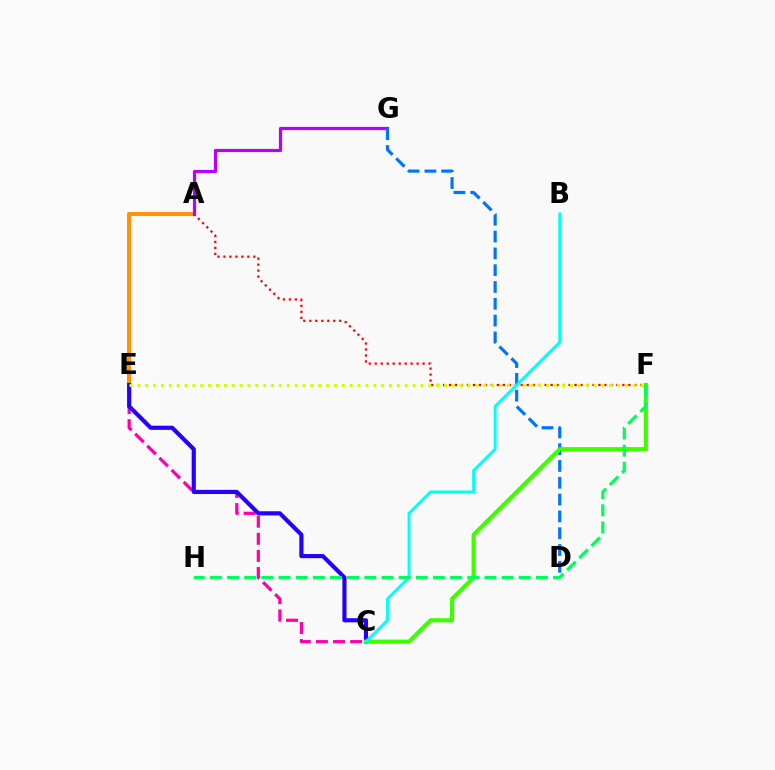{('A', 'E'): [{'color': '#ff9400', 'line_style': 'solid', 'thickness': 2.89}], ('A', 'F'): [{'color': '#ff0000', 'line_style': 'dotted', 'thickness': 1.62}], ('C', 'E'): [{'color': '#ff00ac', 'line_style': 'dashed', 'thickness': 2.32}, {'color': '#2500ff', 'line_style': 'solid', 'thickness': 2.99}], ('A', 'G'): [{'color': '#b900ff', 'line_style': 'solid', 'thickness': 2.29}], ('E', 'F'): [{'color': '#d1ff00', 'line_style': 'dotted', 'thickness': 2.14}], ('D', 'G'): [{'color': '#0074ff', 'line_style': 'dashed', 'thickness': 2.28}], ('C', 'F'): [{'color': '#3dff00', 'line_style': 'solid', 'thickness': 2.98}], ('B', 'C'): [{'color': '#00fff6', 'line_style': 'solid', 'thickness': 2.09}], ('F', 'H'): [{'color': '#00ff5c', 'line_style': 'dashed', 'thickness': 2.33}]}